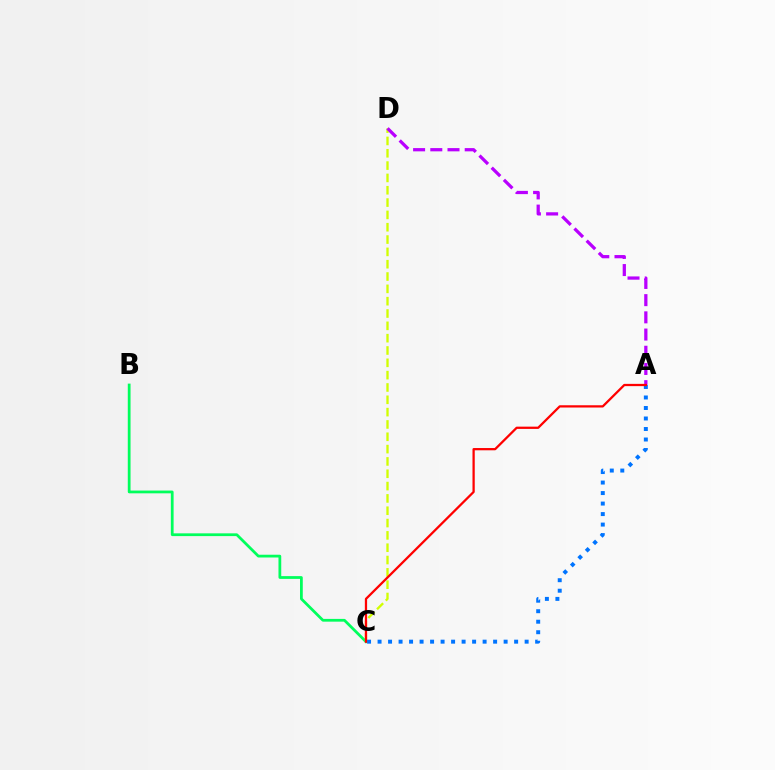{('B', 'C'): [{'color': '#00ff5c', 'line_style': 'solid', 'thickness': 1.99}], ('C', 'D'): [{'color': '#d1ff00', 'line_style': 'dashed', 'thickness': 1.67}], ('A', 'D'): [{'color': '#b900ff', 'line_style': 'dashed', 'thickness': 2.34}], ('A', 'C'): [{'color': '#0074ff', 'line_style': 'dotted', 'thickness': 2.85}, {'color': '#ff0000', 'line_style': 'solid', 'thickness': 1.63}]}